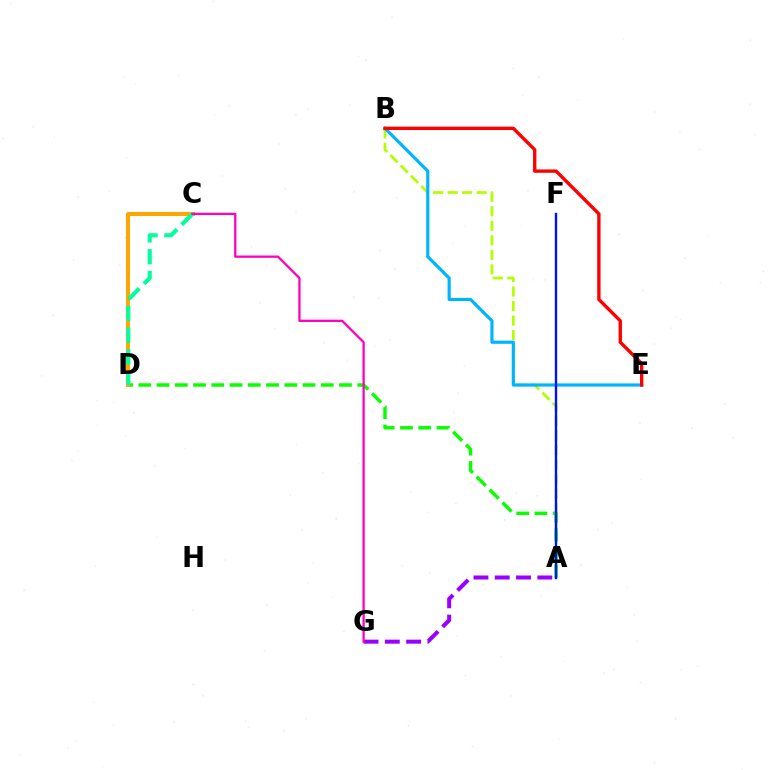{('A', 'B'): [{'color': '#b3ff00', 'line_style': 'dashed', 'thickness': 1.97}], ('A', 'D'): [{'color': '#08ff00', 'line_style': 'dashed', 'thickness': 2.48}], ('B', 'E'): [{'color': '#00b5ff', 'line_style': 'solid', 'thickness': 2.28}, {'color': '#ff0000', 'line_style': 'solid', 'thickness': 2.42}], ('A', 'G'): [{'color': '#9b00ff', 'line_style': 'dashed', 'thickness': 2.89}], ('C', 'D'): [{'color': '#ffa500', 'line_style': 'solid', 'thickness': 2.86}, {'color': '#00ff9d', 'line_style': 'dashed', 'thickness': 2.96}], ('A', 'F'): [{'color': '#0010ff', 'line_style': 'solid', 'thickness': 1.71}], ('C', 'G'): [{'color': '#ff00bd', 'line_style': 'solid', 'thickness': 1.64}]}